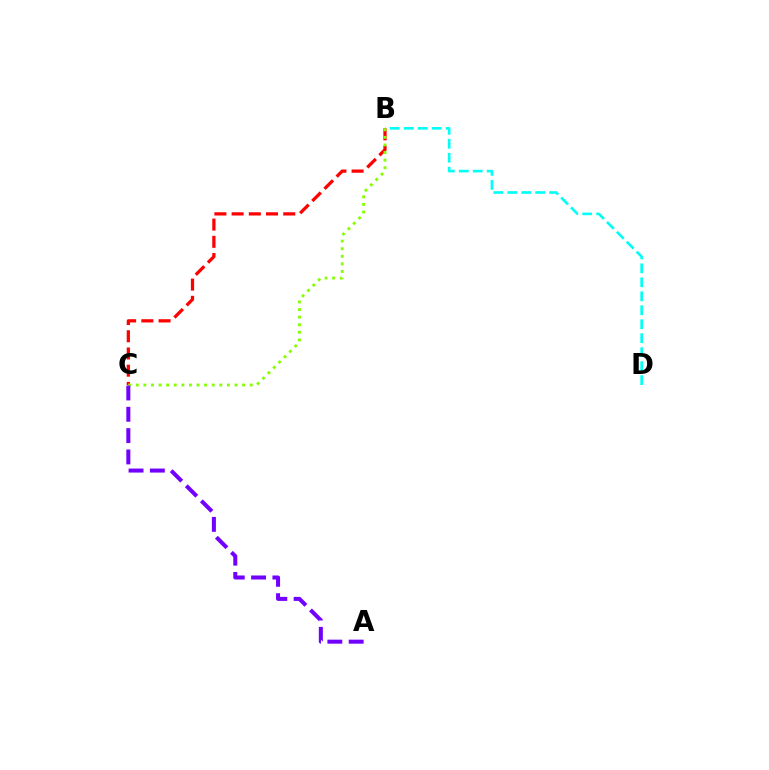{('B', 'C'): [{'color': '#ff0000', 'line_style': 'dashed', 'thickness': 2.34}, {'color': '#84ff00', 'line_style': 'dotted', 'thickness': 2.06}], ('B', 'D'): [{'color': '#00fff6', 'line_style': 'dashed', 'thickness': 1.9}], ('A', 'C'): [{'color': '#7200ff', 'line_style': 'dashed', 'thickness': 2.9}]}